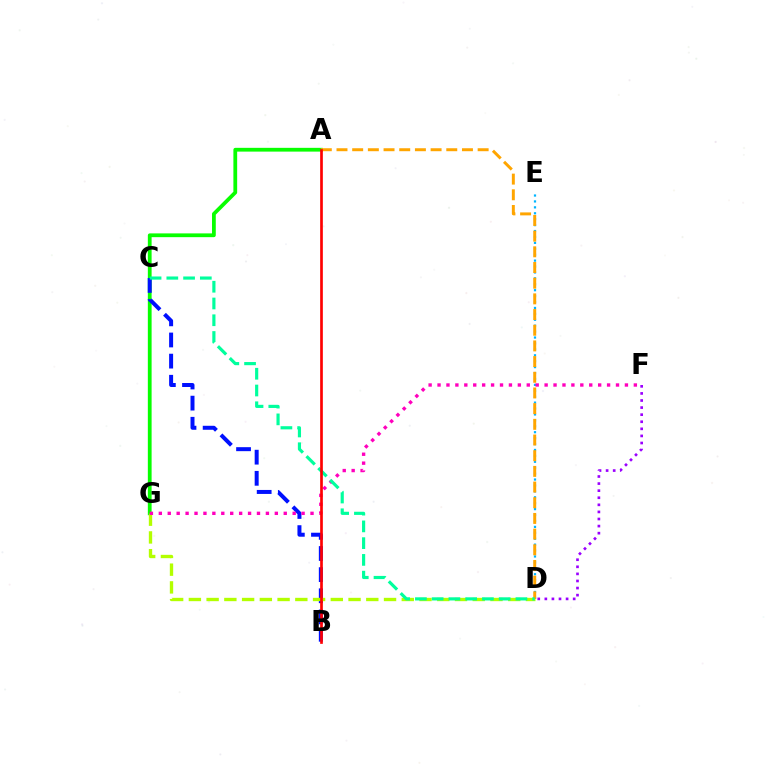{('A', 'G'): [{'color': '#08ff00', 'line_style': 'solid', 'thickness': 2.72}], ('D', 'E'): [{'color': '#00b5ff', 'line_style': 'dotted', 'thickness': 1.61}], ('B', 'C'): [{'color': '#0010ff', 'line_style': 'dashed', 'thickness': 2.87}], ('D', 'G'): [{'color': '#b3ff00', 'line_style': 'dashed', 'thickness': 2.41}], ('A', 'D'): [{'color': '#ffa500', 'line_style': 'dashed', 'thickness': 2.13}], ('F', 'G'): [{'color': '#ff00bd', 'line_style': 'dotted', 'thickness': 2.42}], ('D', 'F'): [{'color': '#9b00ff', 'line_style': 'dotted', 'thickness': 1.92}], ('C', 'D'): [{'color': '#00ff9d', 'line_style': 'dashed', 'thickness': 2.28}], ('A', 'B'): [{'color': '#ff0000', 'line_style': 'solid', 'thickness': 1.93}]}